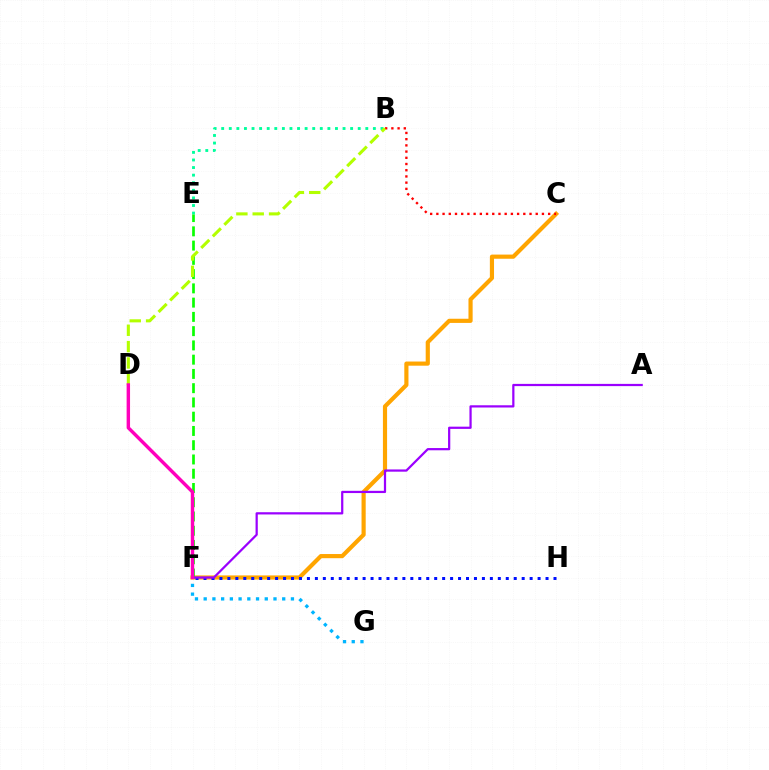{('C', 'F'): [{'color': '#ffa500', 'line_style': 'solid', 'thickness': 2.99}], ('F', 'G'): [{'color': '#00b5ff', 'line_style': 'dotted', 'thickness': 2.37}], ('B', 'E'): [{'color': '#00ff9d', 'line_style': 'dotted', 'thickness': 2.06}], ('F', 'H'): [{'color': '#0010ff', 'line_style': 'dotted', 'thickness': 2.16}], ('E', 'F'): [{'color': '#08ff00', 'line_style': 'dashed', 'thickness': 1.94}], ('A', 'F'): [{'color': '#9b00ff', 'line_style': 'solid', 'thickness': 1.61}], ('B', 'C'): [{'color': '#ff0000', 'line_style': 'dotted', 'thickness': 1.69}], ('B', 'D'): [{'color': '#b3ff00', 'line_style': 'dashed', 'thickness': 2.22}], ('D', 'F'): [{'color': '#ff00bd', 'line_style': 'solid', 'thickness': 2.47}]}